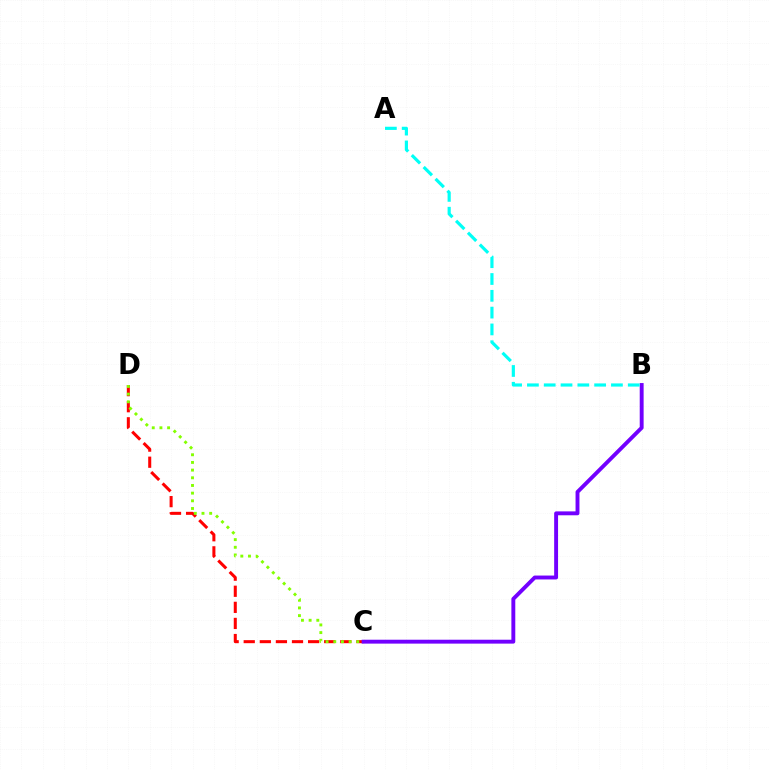{('C', 'D'): [{'color': '#ff0000', 'line_style': 'dashed', 'thickness': 2.19}, {'color': '#84ff00', 'line_style': 'dotted', 'thickness': 2.08}], ('B', 'C'): [{'color': '#7200ff', 'line_style': 'solid', 'thickness': 2.81}], ('A', 'B'): [{'color': '#00fff6', 'line_style': 'dashed', 'thickness': 2.28}]}